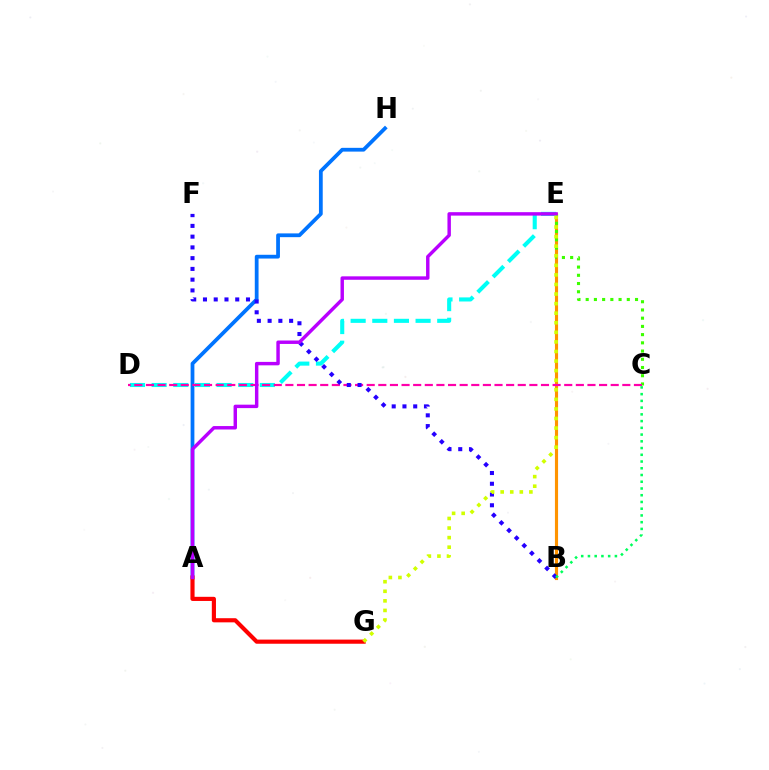{('B', 'E'): [{'color': '#ff9400', 'line_style': 'solid', 'thickness': 2.26}], ('A', 'H'): [{'color': '#0074ff', 'line_style': 'solid', 'thickness': 2.71}], ('C', 'E'): [{'color': '#3dff00', 'line_style': 'dotted', 'thickness': 2.23}], ('D', 'E'): [{'color': '#00fff6', 'line_style': 'dashed', 'thickness': 2.94}], ('A', 'G'): [{'color': '#ff0000', 'line_style': 'solid', 'thickness': 2.98}], ('C', 'D'): [{'color': '#ff00ac', 'line_style': 'dashed', 'thickness': 1.58}], ('B', 'F'): [{'color': '#2500ff', 'line_style': 'dotted', 'thickness': 2.92}], ('A', 'E'): [{'color': '#b900ff', 'line_style': 'solid', 'thickness': 2.47}], ('B', 'C'): [{'color': '#00ff5c', 'line_style': 'dotted', 'thickness': 1.83}], ('E', 'G'): [{'color': '#d1ff00', 'line_style': 'dotted', 'thickness': 2.6}]}